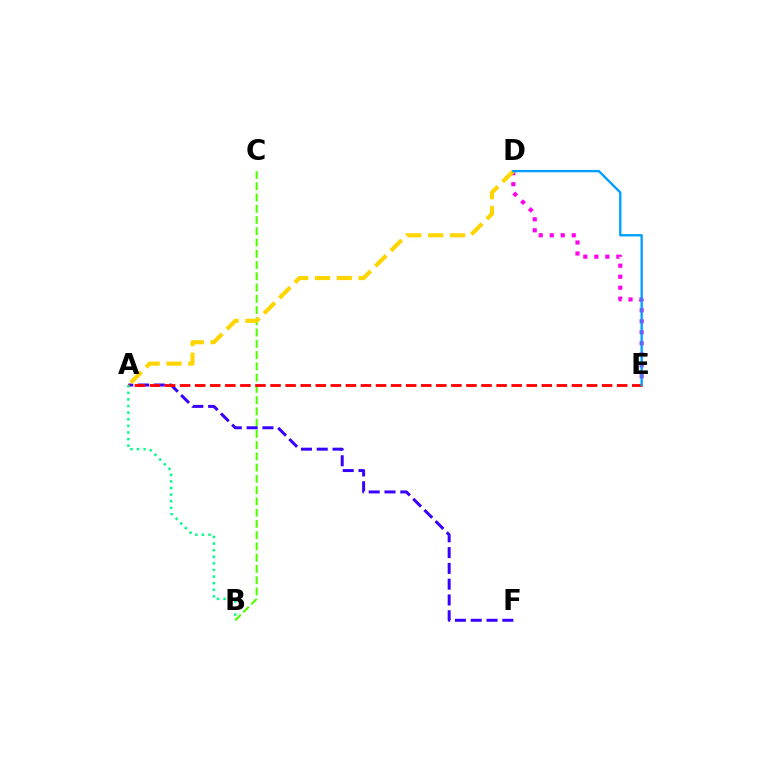{('B', 'C'): [{'color': '#4fff00', 'line_style': 'dashed', 'thickness': 1.53}], ('A', 'F'): [{'color': '#3700ff', 'line_style': 'dashed', 'thickness': 2.15}], ('D', 'E'): [{'color': '#ff00ed', 'line_style': 'dotted', 'thickness': 2.99}, {'color': '#009eff', 'line_style': 'solid', 'thickness': 1.68}], ('A', 'D'): [{'color': '#ffd500', 'line_style': 'dashed', 'thickness': 2.96}], ('A', 'E'): [{'color': '#ff0000', 'line_style': 'dashed', 'thickness': 2.05}], ('A', 'B'): [{'color': '#00ff86', 'line_style': 'dotted', 'thickness': 1.79}]}